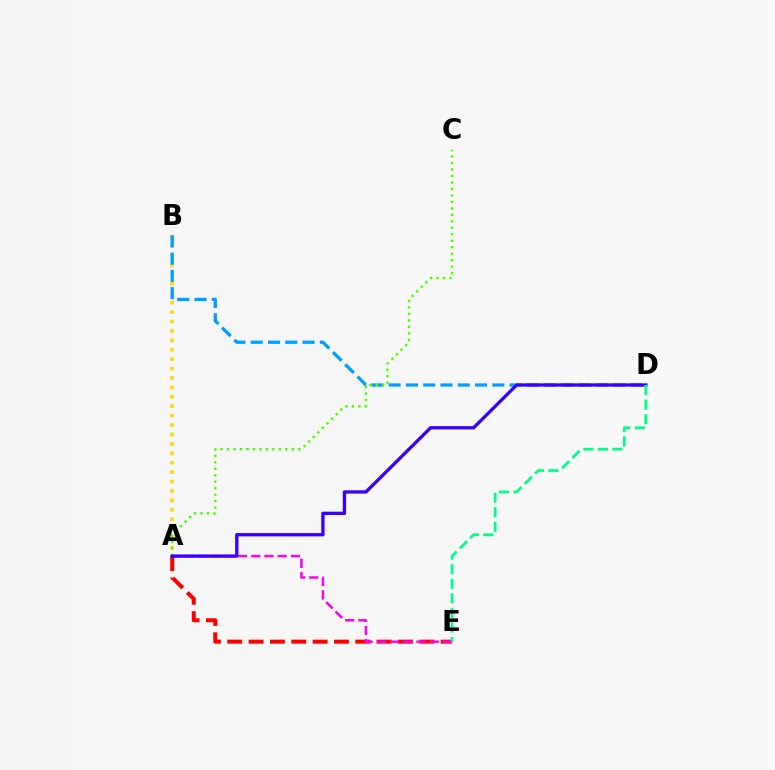{('A', 'E'): [{'color': '#ff0000', 'line_style': 'dashed', 'thickness': 2.9}, {'color': '#ff00ed', 'line_style': 'dashed', 'thickness': 1.8}], ('A', 'B'): [{'color': '#ffd500', 'line_style': 'dotted', 'thickness': 2.56}], ('B', 'D'): [{'color': '#009eff', 'line_style': 'dashed', 'thickness': 2.35}], ('A', 'C'): [{'color': '#4fff00', 'line_style': 'dotted', 'thickness': 1.76}], ('A', 'D'): [{'color': '#3700ff', 'line_style': 'solid', 'thickness': 2.38}], ('D', 'E'): [{'color': '#00ff86', 'line_style': 'dashed', 'thickness': 1.98}]}